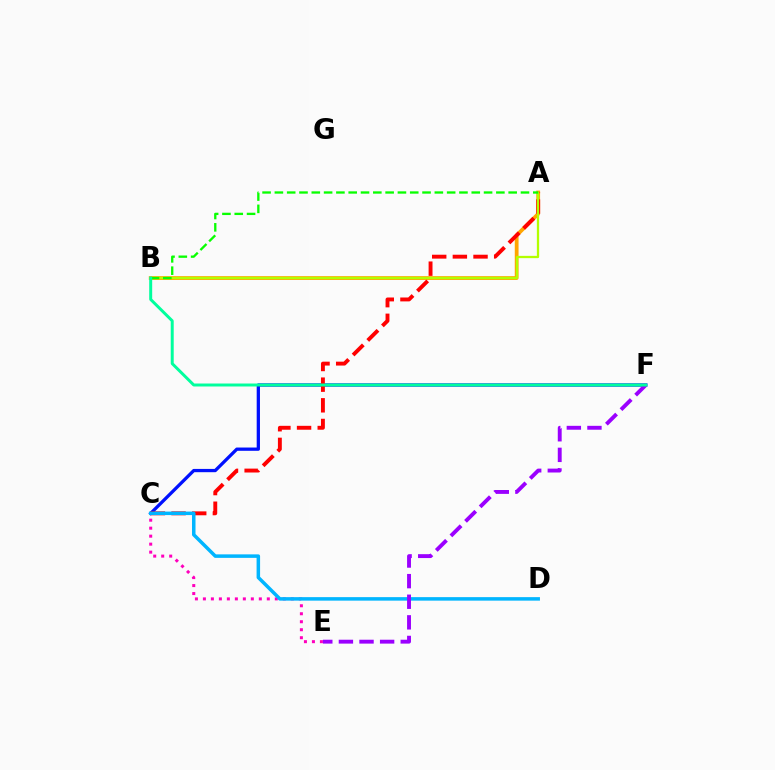{('A', 'B'): [{'color': '#ffa500', 'line_style': 'solid', 'thickness': 2.72}, {'color': '#b3ff00', 'line_style': 'solid', 'thickness': 1.64}, {'color': '#08ff00', 'line_style': 'dashed', 'thickness': 1.67}], ('C', 'F'): [{'color': '#0010ff', 'line_style': 'solid', 'thickness': 2.36}], ('A', 'C'): [{'color': '#ff0000', 'line_style': 'dashed', 'thickness': 2.81}], ('C', 'E'): [{'color': '#ff00bd', 'line_style': 'dotted', 'thickness': 2.17}], ('C', 'D'): [{'color': '#00b5ff', 'line_style': 'solid', 'thickness': 2.52}], ('E', 'F'): [{'color': '#9b00ff', 'line_style': 'dashed', 'thickness': 2.8}], ('B', 'F'): [{'color': '#00ff9d', 'line_style': 'solid', 'thickness': 2.14}]}